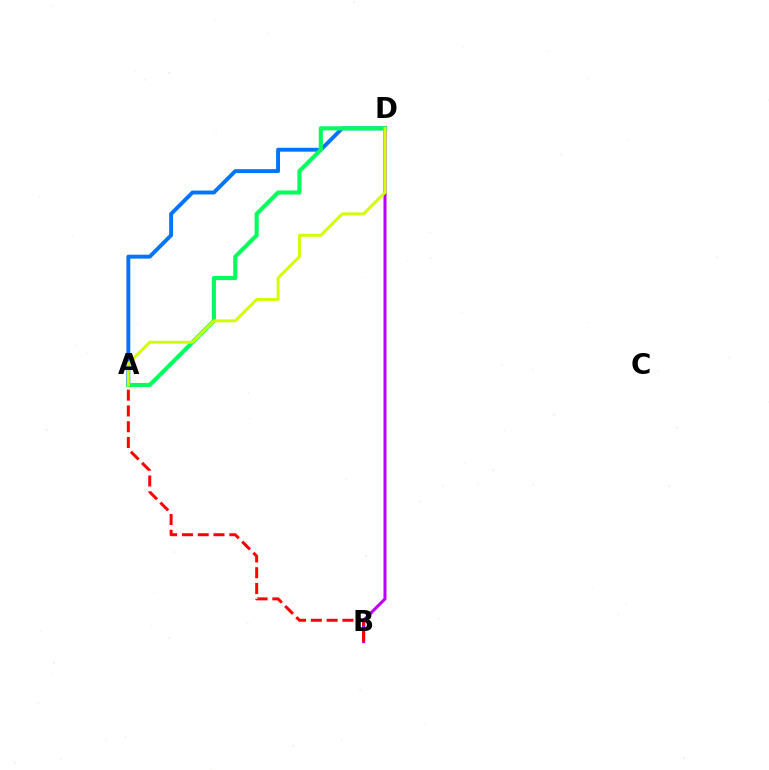{('B', 'D'): [{'color': '#b900ff', 'line_style': 'solid', 'thickness': 2.2}], ('A', 'D'): [{'color': '#0074ff', 'line_style': 'solid', 'thickness': 2.81}, {'color': '#00ff5c', 'line_style': 'solid', 'thickness': 2.94}, {'color': '#d1ff00', 'line_style': 'solid', 'thickness': 2.1}], ('A', 'B'): [{'color': '#ff0000', 'line_style': 'dashed', 'thickness': 2.14}]}